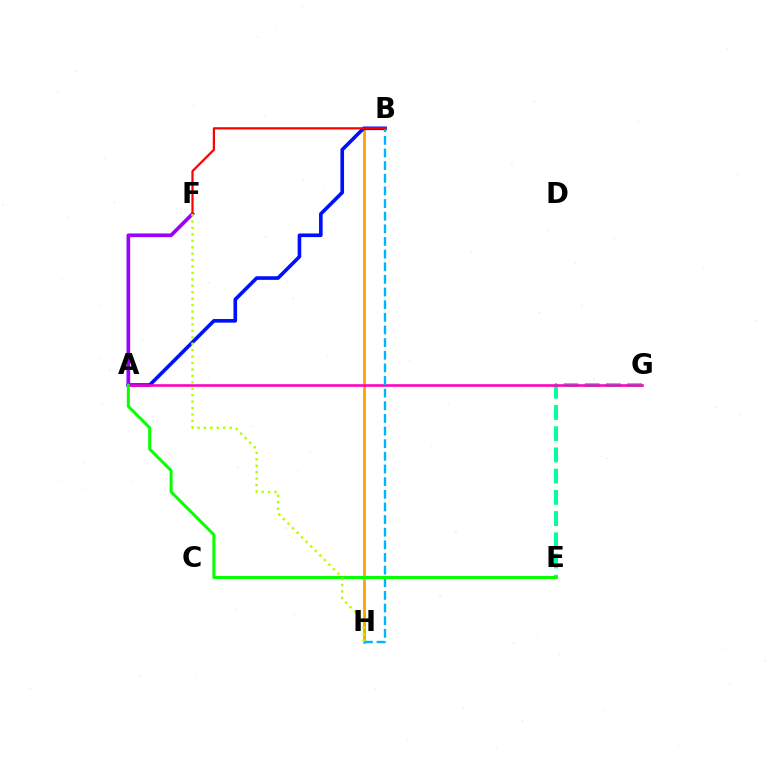{('E', 'G'): [{'color': '#00ff9d', 'line_style': 'dashed', 'thickness': 2.88}], ('B', 'H'): [{'color': '#ffa500', 'line_style': 'solid', 'thickness': 2.1}, {'color': '#00b5ff', 'line_style': 'dashed', 'thickness': 1.72}], ('A', 'F'): [{'color': '#9b00ff', 'line_style': 'solid', 'thickness': 2.63}], ('A', 'B'): [{'color': '#0010ff', 'line_style': 'solid', 'thickness': 2.61}], ('A', 'G'): [{'color': '#ff00bd', 'line_style': 'solid', 'thickness': 1.86}], ('B', 'F'): [{'color': '#ff0000', 'line_style': 'solid', 'thickness': 1.61}], ('A', 'E'): [{'color': '#08ff00', 'line_style': 'solid', 'thickness': 2.17}], ('F', 'H'): [{'color': '#b3ff00', 'line_style': 'dotted', 'thickness': 1.75}]}